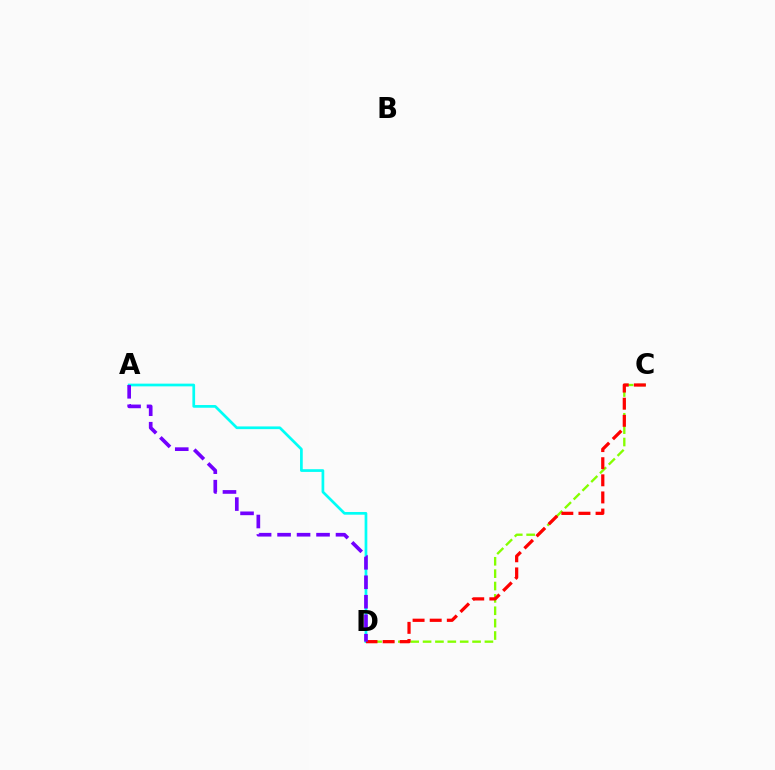{('A', 'D'): [{'color': '#00fff6', 'line_style': 'solid', 'thickness': 1.95}, {'color': '#7200ff', 'line_style': 'dashed', 'thickness': 2.65}], ('C', 'D'): [{'color': '#84ff00', 'line_style': 'dashed', 'thickness': 1.68}, {'color': '#ff0000', 'line_style': 'dashed', 'thickness': 2.33}]}